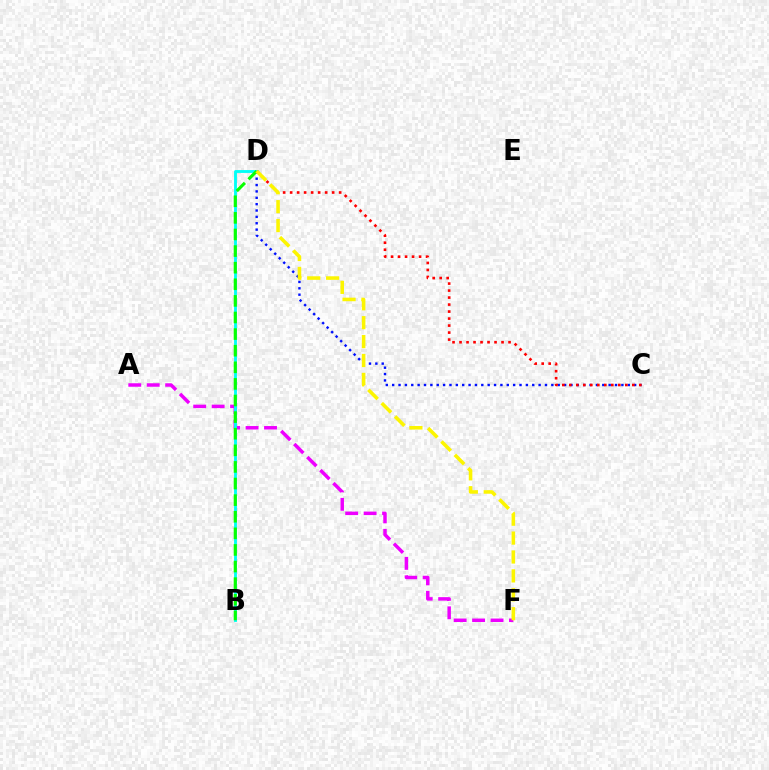{('A', 'F'): [{'color': '#ee00ff', 'line_style': 'dashed', 'thickness': 2.51}], ('B', 'D'): [{'color': '#00fff6', 'line_style': 'solid', 'thickness': 2.06}, {'color': '#08ff00', 'line_style': 'dashed', 'thickness': 2.26}], ('C', 'D'): [{'color': '#0010ff', 'line_style': 'dotted', 'thickness': 1.73}, {'color': '#ff0000', 'line_style': 'dotted', 'thickness': 1.9}], ('D', 'F'): [{'color': '#fcf500', 'line_style': 'dashed', 'thickness': 2.57}]}